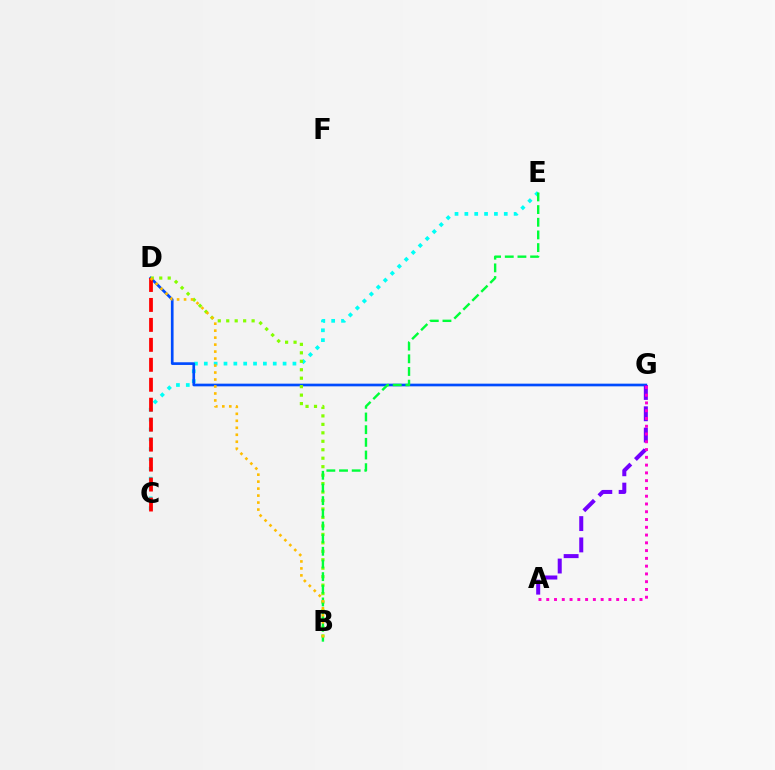{('C', 'E'): [{'color': '#00fff6', 'line_style': 'dotted', 'thickness': 2.68}], ('D', 'G'): [{'color': '#004bff', 'line_style': 'solid', 'thickness': 1.93}], ('B', 'D'): [{'color': '#84ff00', 'line_style': 'dotted', 'thickness': 2.3}, {'color': '#ffbd00', 'line_style': 'dotted', 'thickness': 1.9}], ('B', 'E'): [{'color': '#00ff39', 'line_style': 'dashed', 'thickness': 1.72}], ('A', 'G'): [{'color': '#7200ff', 'line_style': 'dashed', 'thickness': 2.9}, {'color': '#ff00cf', 'line_style': 'dotted', 'thickness': 2.11}], ('C', 'D'): [{'color': '#ff0000', 'line_style': 'dashed', 'thickness': 2.71}]}